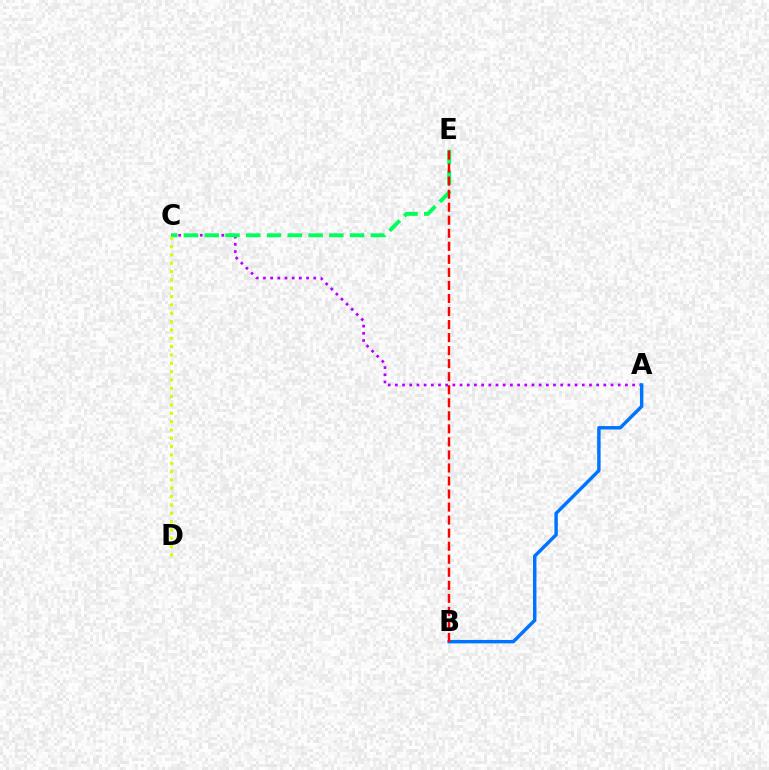{('A', 'C'): [{'color': '#b900ff', 'line_style': 'dotted', 'thickness': 1.95}], ('A', 'B'): [{'color': '#0074ff', 'line_style': 'solid', 'thickness': 2.48}], ('C', 'E'): [{'color': '#00ff5c', 'line_style': 'dashed', 'thickness': 2.82}], ('B', 'E'): [{'color': '#ff0000', 'line_style': 'dashed', 'thickness': 1.77}], ('C', 'D'): [{'color': '#d1ff00', 'line_style': 'dotted', 'thickness': 2.26}]}